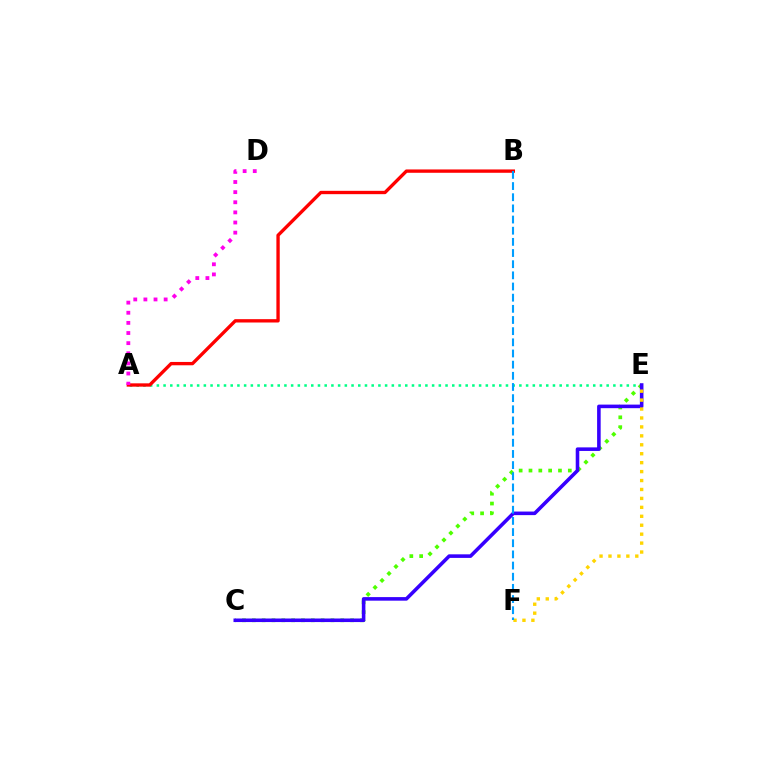{('A', 'E'): [{'color': '#00ff86', 'line_style': 'dotted', 'thickness': 1.82}], ('C', 'E'): [{'color': '#4fff00', 'line_style': 'dotted', 'thickness': 2.67}, {'color': '#3700ff', 'line_style': 'solid', 'thickness': 2.57}], ('E', 'F'): [{'color': '#ffd500', 'line_style': 'dotted', 'thickness': 2.43}], ('A', 'B'): [{'color': '#ff0000', 'line_style': 'solid', 'thickness': 2.4}], ('A', 'D'): [{'color': '#ff00ed', 'line_style': 'dotted', 'thickness': 2.75}], ('B', 'F'): [{'color': '#009eff', 'line_style': 'dashed', 'thickness': 1.52}]}